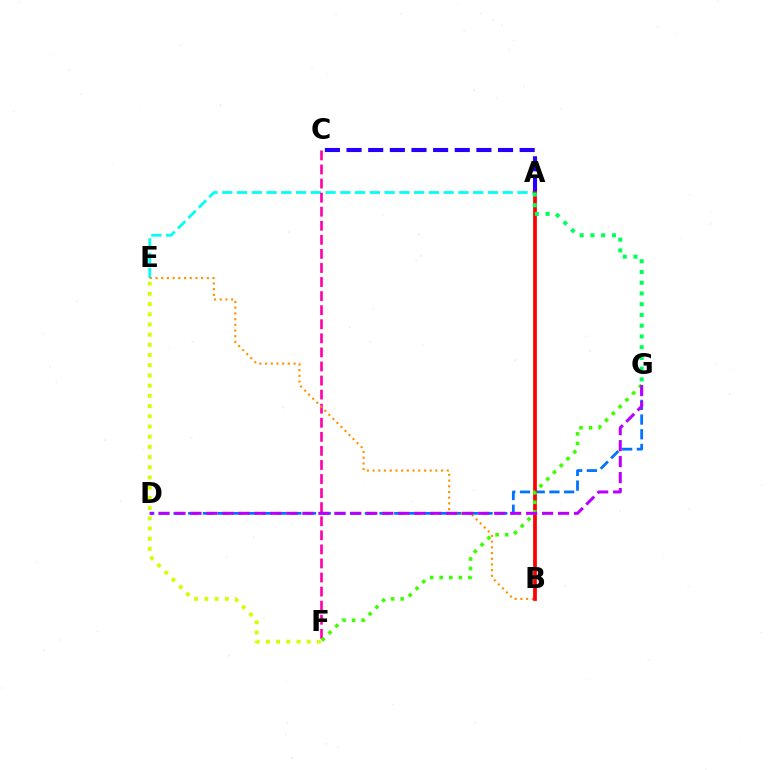{('A', 'E'): [{'color': '#00fff6', 'line_style': 'dashed', 'thickness': 2.01}], ('D', 'G'): [{'color': '#0074ff', 'line_style': 'dashed', 'thickness': 2.0}, {'color': '#b900ff', 'line_style': 'dashed', 'thickness': 2.17}], ('C', 'F'): [{'color': '#ff00ac', 'line_style': 'dashed', 'thickness': 1.91}], ('A', 'C'): [{'color': '#2500ff', 'line_style': 'dashed', 'thickness': 2.94}], ('E', 'F'): [{'color': '#d1ff00', 'line_style': 'dotted', 'thickness': 2.77}], ('B', 'E'): [{'color': '#ff9400', 'line_style': 'dotted', 'thickness': 1.55}], ('A', 'B'): [{'color': '#ff0000', 'line_style': 'solid', 'thickness': 2.69}], ('A', 'G'): [{'color': '#00ff5c', 'line_style': 'dotted', 'thickness': 2.92}], ('F', 'G'): [{'color': '#3dff00', 'line_style': 'dotted', 'thickness': 2.6}]}